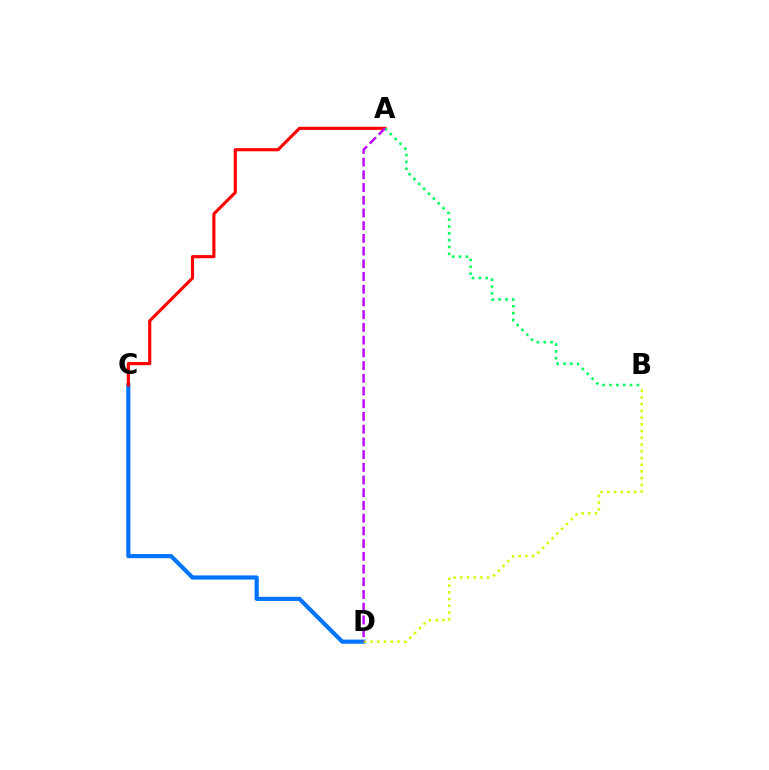{('C', 'D'): [{'color': '#0074ff', 'line_style': 'solid', 'thickness': 2.99}], ('A', 'C'): [{'color': '#ff0000', 'line_style': 'solid', 'thickness': 2.25}], ('A', 'B'): [{'color': '#00ff5c', 'line_style': 'dotted', 'thickness': 1.86}], ('B', 'D'): [{'color': '#d1ff00', 'line_style': 'dotted', 'thickness': 1.83}], ('A', 'D'): [{'color': '#b900ff', 'line_style': 'dashed', 'thickness': 1.73}]}